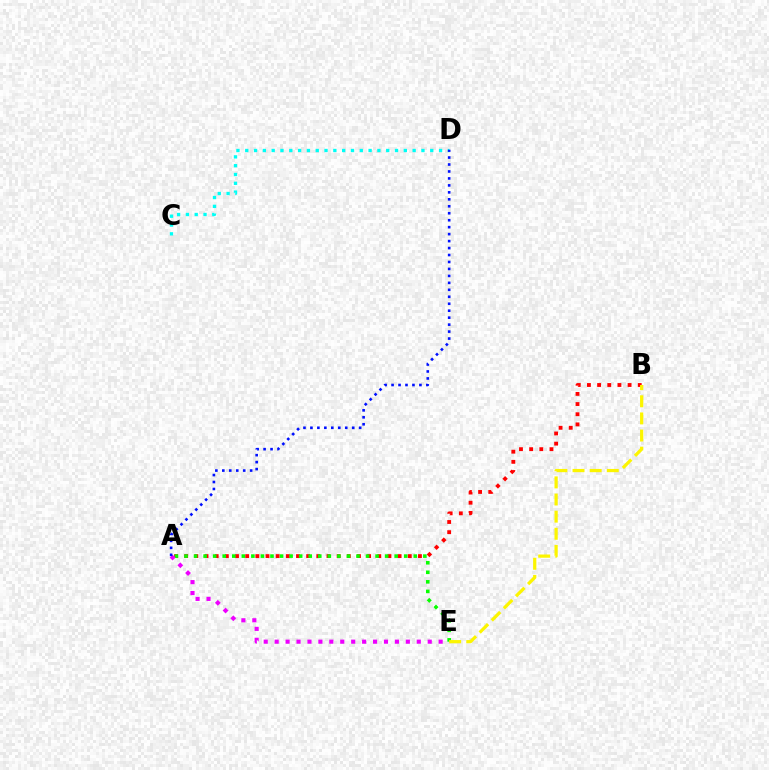{('C', 'D'): [{'color': '#00fff6', 'line_style': 'dotted', 'thickness': 2.39}], ('A', 'B'): [{'color': '#ff0000', 'line_style': 'dotted', 'thickness': 2.76}], ('A', 'E'): [{'color': '#08ff00', 'line_style': 'dotted', 'thickness': 2.6}, {'color': '#ee00ff', 'line_style': 'dotted', 'thickness': 2.97}], ('A', 'D'): [{'color': '#0010ff', 'line_style': 'dotted', 'thickness': 1.89}], ('B', 'E'): [{'color': '#fcf500', 'line_style': 'dashed', 'thickness': 2.33}]}